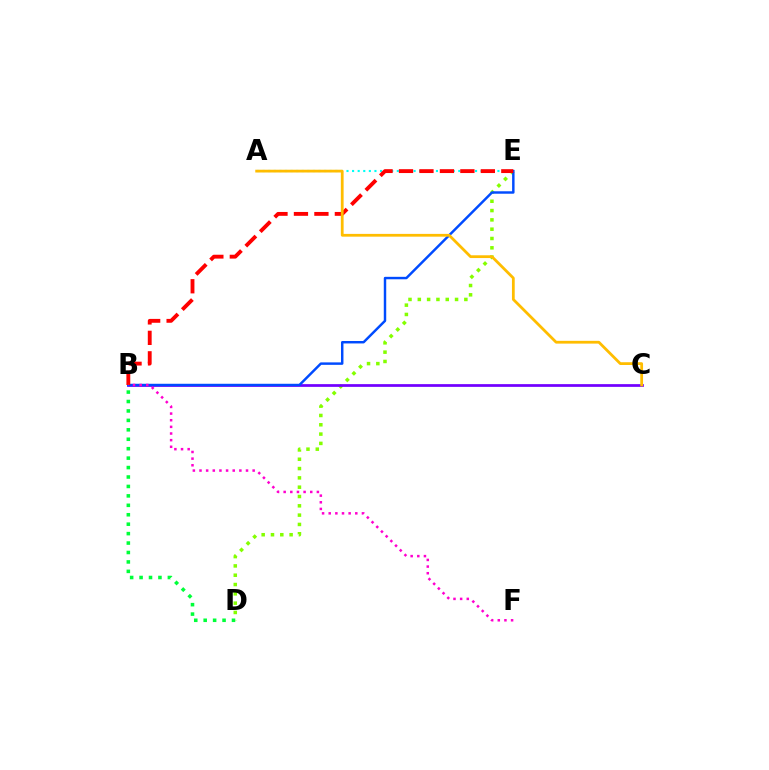{('D', 'E'): [{'color': '#84ff00', 'line_style': 'dotted', 'thickness': 2.53}], ('B', 'D'): [{'color': '#00ff39', 'line_style': 'dotted', 'thickness': 2.56}], ('A', 'E'): [{'color': '#00fff6', 'line_style': 'dotted', 'thickness': 1.52}], ('B', 'C'): [{'color': '#7200ff', 'line_style': 'solid', 'thickness': 1.97}], ('B', 'E'): [{'color': '#004bff', 'line_style': 'solid', 'thickness': 1.77}, {'color': '#ff0000', 'line_style': 'dashed', 'thickness': 2.78}], ('A', 'C'): [{'color': '#ffbd00', 'line_style': 'solid', 'thickness': 2.0}], ('B', 'F'): [{'color': '#ff00cf', 'line_style': 'dotted', 'thickness': 1.81}]}